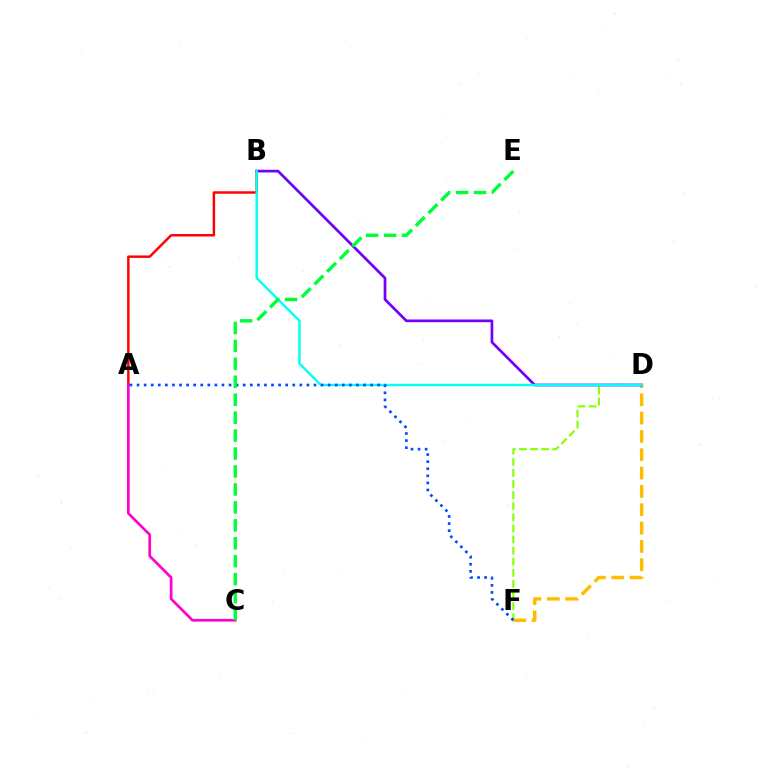{('A', 'B'): [{'color': '#ff0000', 'line_style': 'solid', 'thickness': 1.77}], ('D', 'F'): [{'color': '#ffbd00', 'line_style': 'dashed', 'thickness': 2.49}, {'color': '#84ff00', 'line_style': 'dashed', 'thickness': 1.51}], ('B', 'D'): [{'color': '#7200ff', 'line_style': 'solid', 'thickness': 1.96}, {'color': '#00fff6', 'line_style': 'solid', 'thickness': 1.73}], ('A', 'C'): [{'color': '#ff00cf', 'line_style': 'solid', 'thickness': 1.92}], ('A', 'F'): [{'color': '#004bff', 'line_style': 'dotted', 'thickness': 1.92}], ('C', 'E'): [{'color': '#00ff39', 'line_style': 'dashed', 'thickness': 2.44}]}